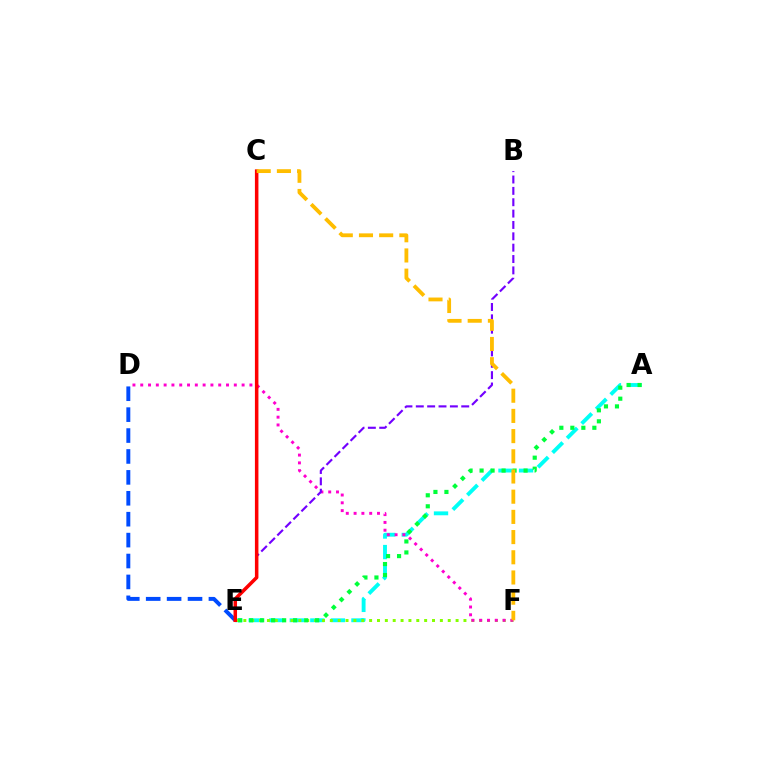{('A', 'E'): [{'color': '#00fff6', 'line_style': 'dashed', 'thickness': 2.79}, {'color': '#00ff39', 'line_style': 'dotted', 'thickness': 2.99}], ('E', 'F'): [{'color': '#84ff00', 'line_style': 'dotted', 'thickness': 2.14}], ('D', 'F'): [{'color': '#ff00cf', 'line_style': 'dotted', 'thickness': 2.12}], ('B', 'E'): [{'color': '#7200ff', 'line_style': 'dashed', 'thickness': 1.54}], ('D', 'E'): [{'color': '#004bff', 'line_style': 'dashed', 'thickness': 2.84}], ('C', 'E'): [{'color': '#ff0000', 'line_style': 'solid', 'thickness': 2.53}], ('C', 'F'): [{'color': '#ffbd00', 'line_style': 'dashed', 'thickness': 2.74}]}